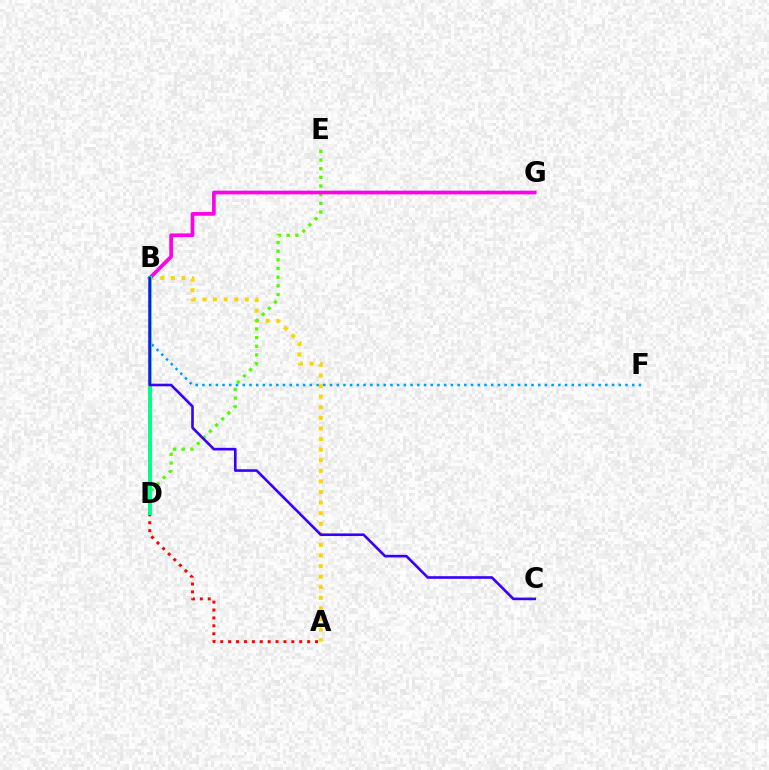{('B', 'F'): [{'color': '#009eff', 'line_style': 'dotted', 'thickness': 1.82}], ('A', 'B'): [{'color': '#ffd500', 'line_style': 'dotted', 'thickness': 2.88}], ('D', 'E'): [{'color': '#4fff00', 'line_style': 'dotted', 'thickness': 2.36}], ('B', 'G'): [{'color': '#ff00ed', 'line_style': 'solid', 'thickness': 2.67}], ('A', 'D'): [{'color': '#ff0000', 'line_style': 'dotted', 'thickness': 2.15}], ('B', 'D'): [{'color': '#00ff86', 'line_style': 'solid', 'thickness': 2.84}], ('B', 'C'): [{'color': '#3700ff', 'line_style': 'solid', 'thickness': 1.89}]}